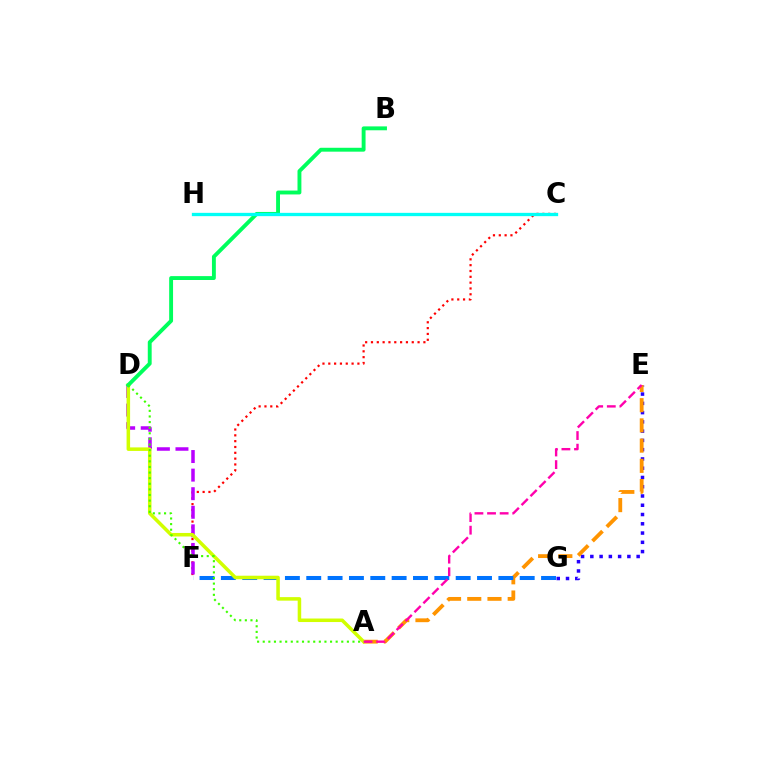{('E', 'G'): [{'color': '#2500ff', 'line_style': 'dotted', 'thickness': 2.52}], ('C', 'F'): [{'color': '#ff0000', 'line_style': 'dotted', 'thickness': 1.58}], ('D', 'F'): [{'color': '#b900ff', 'line_style': 'dashed', 'thickness': 2.52}], ('A', 'E'): [{'color': '#ff9400', 'line_style': 'dashed', 'thickness': 2.75}, {'color': '#ff00ac', 'line_style': 'dashed', 'thickness': 1.71}], ('F', 'G'): [{'color': '#0074ff', 'line_style': 'dashed', 'thickness': 2.9}], ('A', 'D'): [{'color': '#d1ff00', 'line_style': 'solid', 'thickness': 2.54}, {'color': '#3dff00', 'line_style': 'dotted', 'thickness': 1.52}], ('B', 'D'): [{'color': '#00ff5c', 'line_style': 'solid', 'thickness': 2.8}], ('C', 'H'): [{'color': '#00fff6', 'line_style': 'solid', 'thickness': 2.38}]}